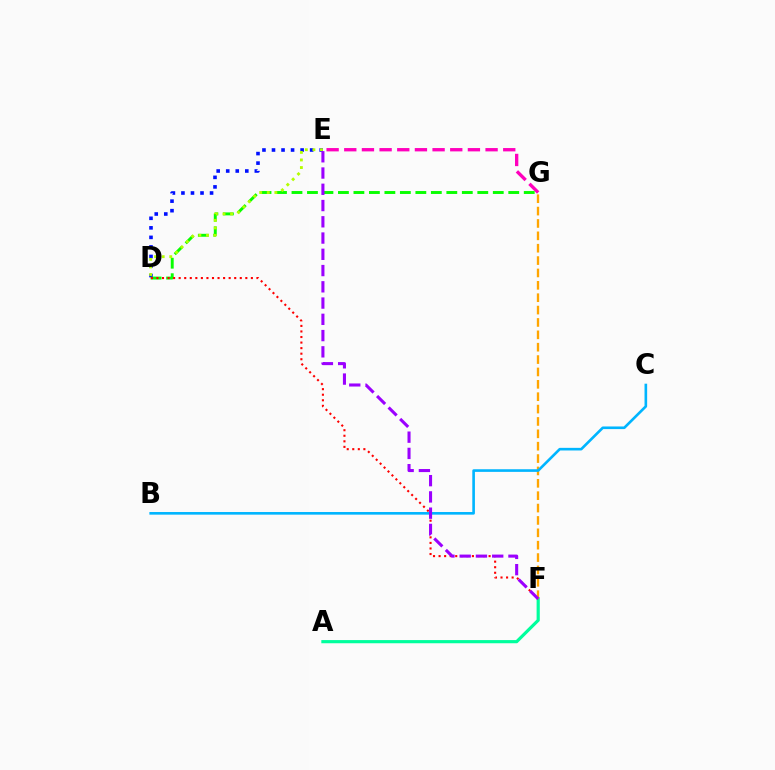{('D', 'E'): [{'color': '#0010ff', 'line_style': 'dotted', 'thickness': 2.59}, {'color': '#b3ff00', 'line_style': 'dotted', 'thickness': 2.06}], ('E', 'G'): [{'color': '#ff00bd', 'line_style': 'dashed', 'thickness': 2.4}], ('A', 'F'): [{'color': '#00ff9d', 'line_style': 'solid', 'thickness': 2.28}], ('D', 'G'): [{'color': '#08ff00', 'line_style': 'dashed', 'thickness': 2.1}], ('D', 'F'): [{'color': '#ff0000', 'line_style': 'dotted', 'thickness': 1.51}], ('F', 'G'): [{'color': '#ffa500', 'line_style': 'dashed', 'thickness': 1.68}], ('B', 'C'): [{'color': '#00b5ff', 'line_style': 'solid', 'thickness': 1.89}], ('E', 'F'): [{'color': '#9b00ff', 'line_style': 'dashed', 'thickness': 2.21}]}